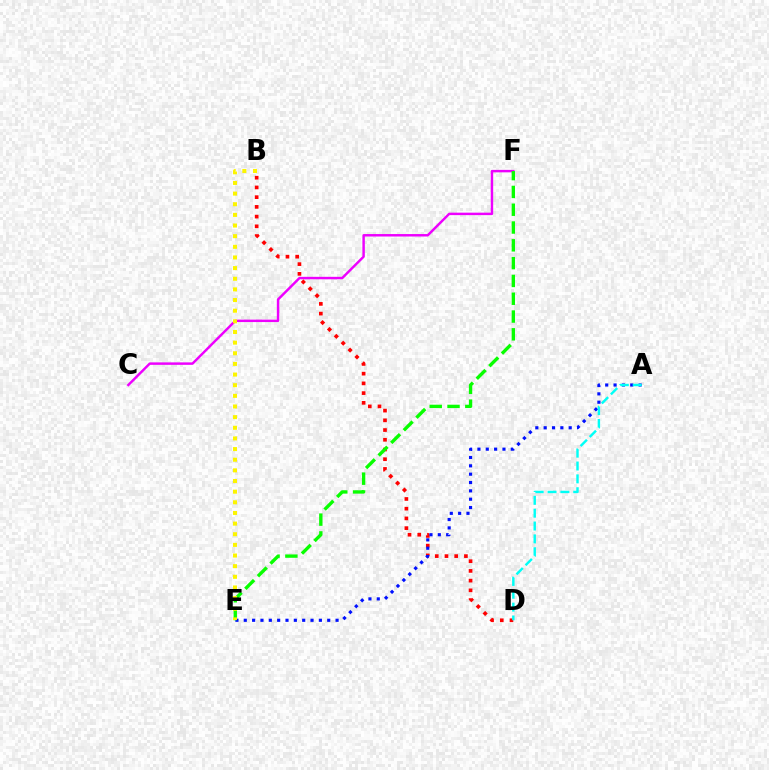{('C', 'F'): [{'color': '#ee00ff', 'line_style': 'solid', 'thickness': 1.77}], ('B', 'D'): [{'color': '#ff0000', 'line_style': 'dotted', 'thickness': 2.64}], ('A', 'E'): [{'color': '#0010ff', 'line_style': 'dotted', 'thickness': 2.27}], ('A', 'D'): [{'color': '#00fff6', 'line_style': 'dashed', 'thickness': 1.75}], ('E', 'F'): [{'color': '#08ff00', 'line_style': 'dashed', 'thickness': 2.42}], ('B', 'E'): [{'color': '#fcf500', 'line_style': 'dotted', 'thickness': 2.89}]}